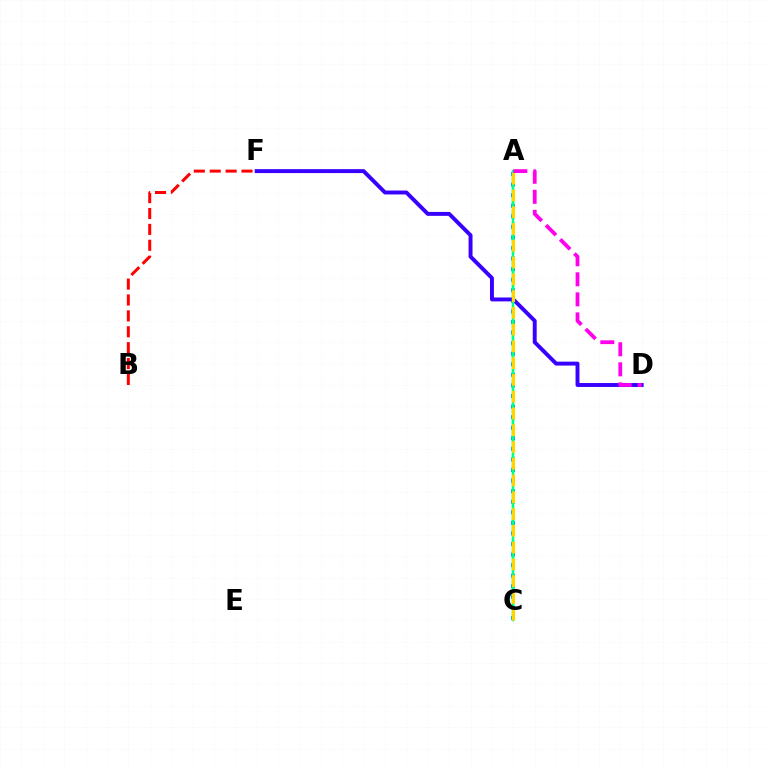{('A', 'C'): [{'color': '#009eff', 'line_style': 'dotted', 'thickness': 2.87}, {'color': '#4fff00', 'line_style': 'dashed', 'thickness': 1.65}, {'color': '#00ff86', 'line_style': 'solid', 'thickness': 1.77}, {'color': '#ffd500', 'line_style': 'dashed', 'thickness': 2.28}], ('D', 'F'): [{'color': '#3700ff', 'line_style': 'solid', 'thickness': 2.83}], ('B', 'F'): [{'color': '#ff0000', 'line_style': 'dashed', 'thickness': 2.16}], ('A', 'D'): [{'color': '#ff00ed', 'line_style': 'dashed', 'thickness': 2.72}]}